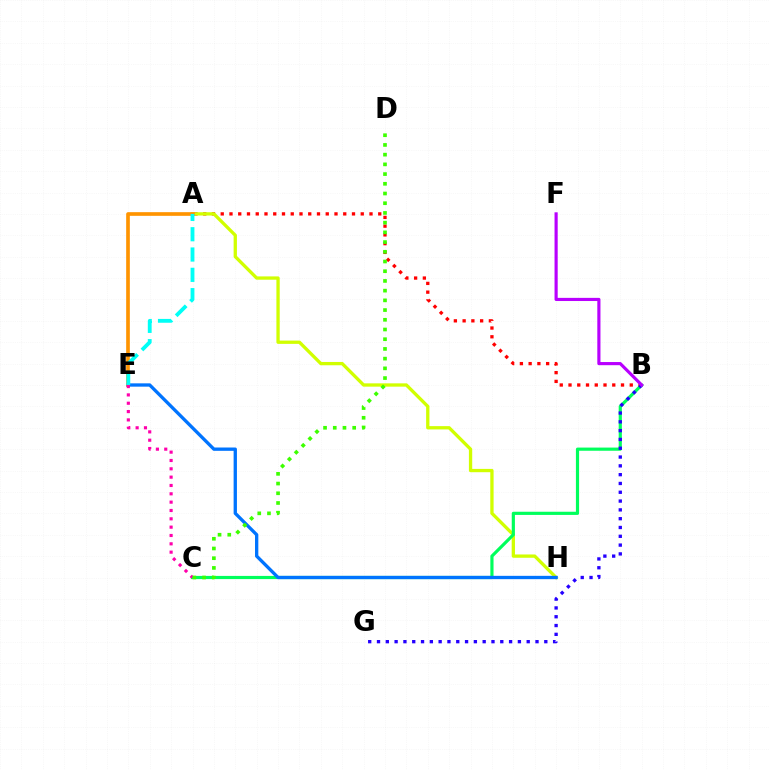{('A', 'B'): [{'color': '#ff0000', 'line_style': 'dotted', 'thickness': 2.38}], ('A', 'H'): [{'color': '#d1ff00', 'line_style': 'solid', 'thickness': 2.38}], ('B', 'C'): [{'color': '#00ff5c', 'line_style': 'solid', 'thickness': 2.28}], ('A', 'E'): [{'color': '#ff9400', 'line_style': 'solid', 'thickness': 2.64}, {'color': '#00fff6', 'line_style': 'dashed', 'thickness': 2.76}], ('B', 'G'): [{'color': '#2500ff', 'line_style': 'dotted', 'thickness': 2.39}], ('E', 'H'): [{'color': '#0074ff', 'line_style': 'solid', 'thickness': 2.39}], ('C', 'E'): [{'color': '#ff00ac', 'line_style': 'dotted', 'thickness': 2.26}], ('B', 'F'): [{'color': '#b900ff', 'line_style': 'solid', 'thickness': 2.27}], ('C', 'D'): [{'color': '#3dff00', 'line_style': 'dotted', 'thickness': 2.64}]}